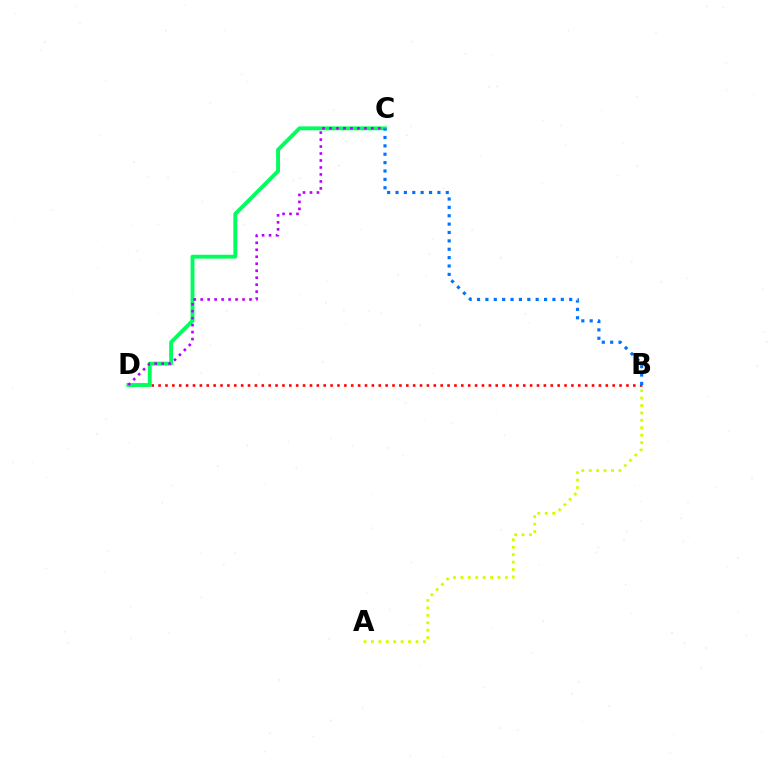{('B', 'D'): [{'color': '#ff0000', 'line_style': 'dotted', 'thickness': 1.87}], ('C', 'D'): [{'color': '#00ff5c', 'line_style': 'solid', 'thickness': 2.8}, {'color': '#b900ff', 'line_style': 'dotted', 'thickness': 1.9}], ('B', 'C'): [{'color': '#0074ff', 'line_style': 'dotted', 'thickness': 2.28}], ('A', 'B'): [{'color': '#d1ff00', 'line_style': 'dotted', 'thickness': 2.02}]}